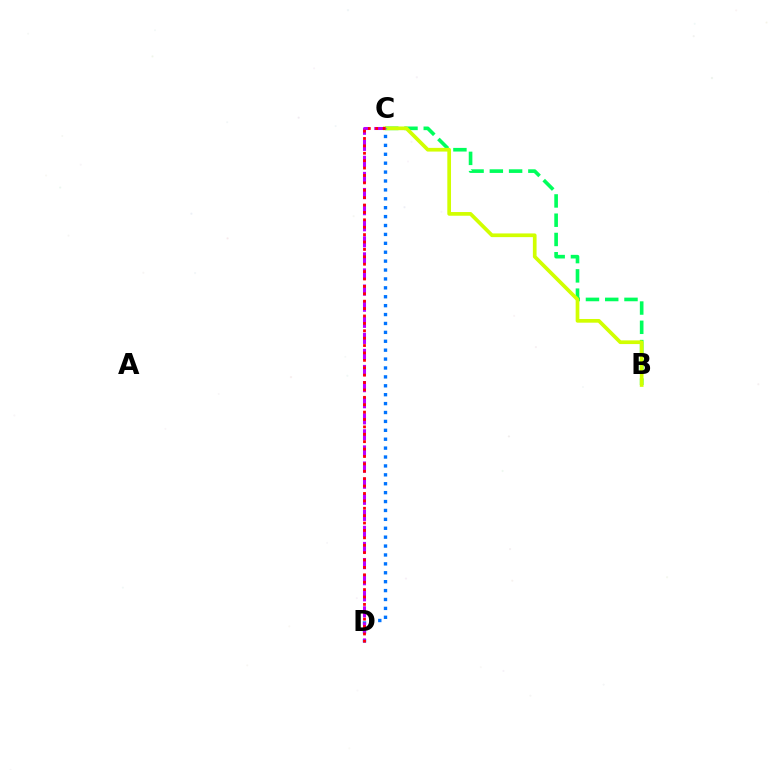{('B', 'C'): [{'color': '#00ff5c', 'line_style': 'dashed', 'thickness': 2.62}, {'color': '#d1ff00', 'line_style': 'solid', 'thickness': 2.66}], ('C', 'D'): [{'color': '#0074ff', 'line_style': 'dotted', 'thickness': 2.42}, {'color': '#b900ff', 'line_style': 'dashed', 'thickness': 2.19}, {'color': '#ff0000', 'line_style': 'dotted', 'thickness': 2.01}]}